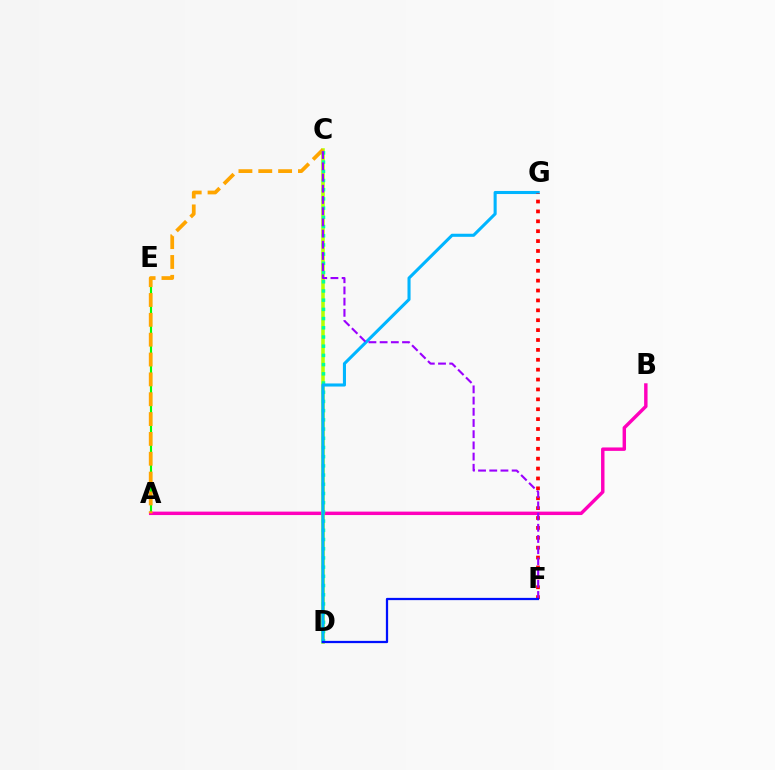{('A', 'E'): [{'color': '#08ff00', 'line_style': 'solid', 'thickness': 1.54}], ('A', 'B'): [{'color': '#ff00bd', 'line_style': 'solid', 'thickness': 2.47}], ('C', 'D'): [{'color': '#b3ff00', 'line_style': 'solid', 'thickness': 2.55}, {'color': '#00ff9d', 'line_style': 'dotted', 'thickness': 2.5}], ('A', 'C'): [{'color': '#ffa500', 'line_style': 'dashed', 'thickness': 2.7}], ('D', 'G'): [{'color': '#00b5ff', 'line_style': 'solid', 'thickness': 2.21}], ('F', 'G'): [{'color': '#ff0000', 'line_style': 'dotted', 'thickness': 2.69}], ('C', 'F'): [{'color': '#9b00ff', 'line_style': 'dashed', 'thickness': 1.52}], ('D', 'F'): [{'color': '#0010ff', 'line_style': 'solid', 'thickness': 1.62}]}